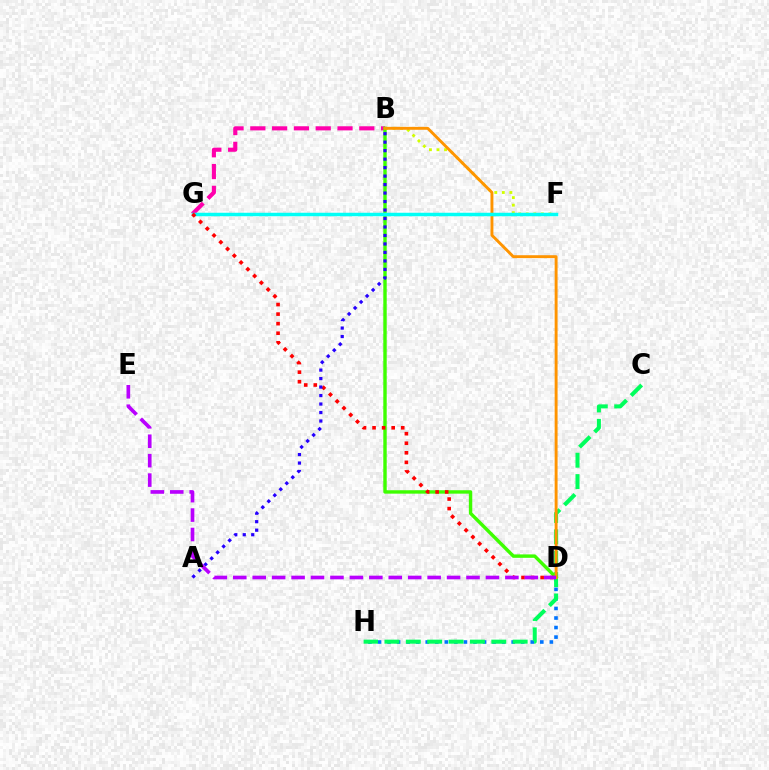{('B', 'G'): [{'color': '#ff00ac', 'line_style': 'dashed', 'thickness': 2.96}], ('B', 'F'): [{'color': '#d1ff00', 'line_style': 'dotted', 'thickness': 2.05}], ('D', 'H'): [{'color': '#0074ff', 'line_style': 'dotted', 'thickness': 2.59}], ('C', 'H'): [{'color': '#00ff5c', 'line_style': 'dashed', 'thickness': 2.9}], ('B', 'D'): [{'color': '#3dff00', 'line_style': 'solid', 'thickness': 2.46}, {'color': '#ff9400', 'line_style': 'solid', 'thickness': 2.09}], ('F', 'G'): [{'color': '#00fff6', 'line_style': 'solid', 'thickness': 2.51}], ('D', 'G'): [{'color': '#ff0000', 'line_style': 'dotted', 'thickness': 2.6}], ('A', 'B'): [{'color': '#2500ff', 'line_style': 'dotted', 'thickness': 2.31}], ('D', 'E'): [{'color': '#b900ff', 'line_style': 'dashed', 'thickness': 2.64}]}